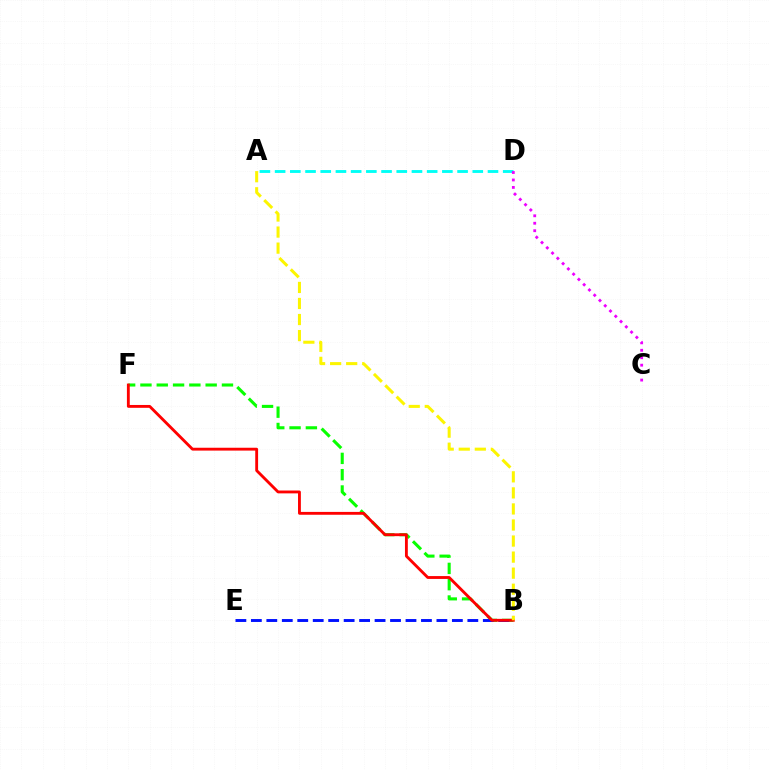{('B', 'F'): [{'color': '#08ff00', 'line_style': 'dashed', 'thickness': 2.22}, {'color': '#ff0000', 'line_style': 'solid', 'thickness': 2.05}], ('A', 'D'): [{'color': '#00fff6', 'line_style': 'dashed', 'thickness': 2.07}], ('B', 'E'): [{'color': '#0010ff', 'line_style': 'dashed', 'thickness': 2.1}], ('C', 'D'): [{'color': '#ee00ff', 'line_style': 'dotted', 'thickness': 2.02}], ('A', 'B'): [{'color': '#fcf500', 'line_style': 'dashed', 'thickness': 2.18}]}